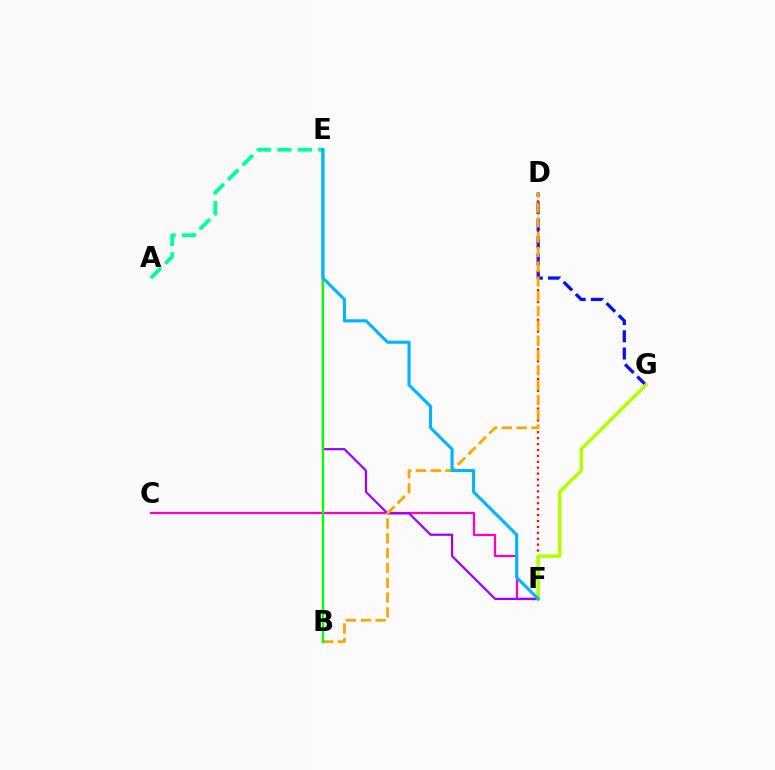{('A', 'E'): [{'color': '#00ff9d', 'line_style': 'dashed', 'thickness': 2.78}], ('C', 'F'): [{'color': '#ff00bd', 'line_style': 'solid', 'thickness': 1.62}], ('D', 'G'): [{'color': '#0010ff', 'line_style': 'dashed', 'thickness': 2.34}], ('E', 'F'): [{'color': '#9b00ff', 'line_style': 'solid', 'thickness': 1.59}, {'color': '#00b5ff', 'line_style': 'solid', 'thickness': 2.24}], ('D', 'F'): [{'color': '#ff0000', 'line_style': 'dotted', 'thickness': 1.61}], ('B', 'D'): [{'color': '#ffa500', 'line_style': 'dashed', 'thickness': 2.01}], ('B', 'E'): [{'color': '#08ff00', 'line_style': 'solid', 'thickness': 1.72}], ('F', 'G'): [{'color': '#b3ff00', 'line_style': 'solid', 'thickness': 2.56}]}